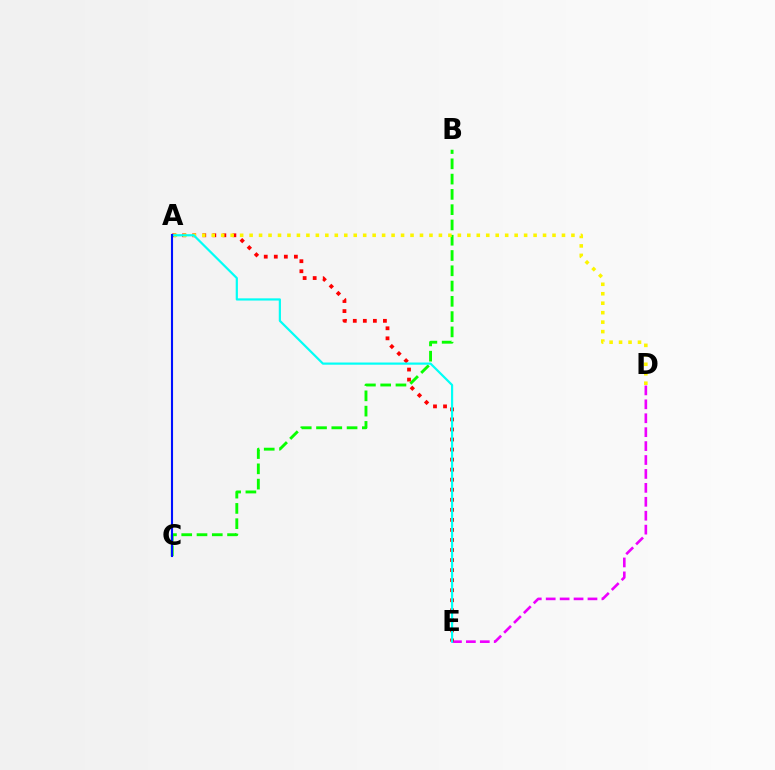{('D', 'E'): [{'color': '#ee00ff', 'line_style': 'dashed', 'thickness': 1.89}], ('B', 'C'): [{'color': '#08ff00', 'line_style': 'dashed', 'thickness': 2.08}], ('A', 'E'): [{'color': '#ff0000', 'line_style': 'dotted', 'thickness': 2.73}, {'color': '#00fff6', 'line_style': 'solid', 'thickness': 1.58}], ('A', 'D'): [{'color': '#fcf500', 'line_style': 'dotted', 'thickness': 2.57}], ('A', 'C'): [{'color': '#0010ff', 'line_style': 'solid', 'thickness': 1.51}]}